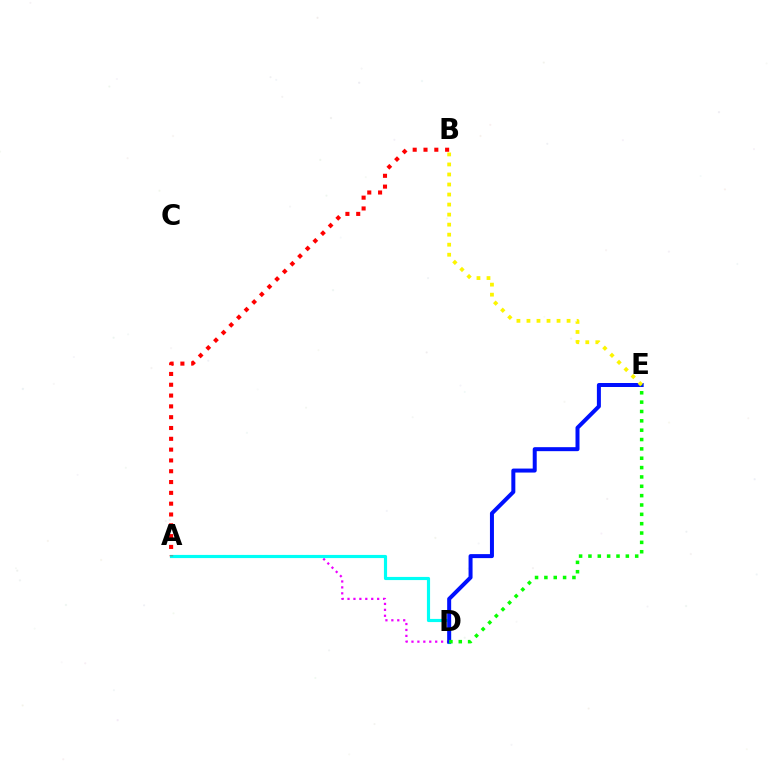{('A', 'D'): [{'color': '#ee00ff', 'line_style': 'dotted', 'thickness': 1.61}, {'color': '#00fff6', 'line_style': 'solid', 'thickness': 2.28}], ('D', 'E'): [{'color': '#0010ff', 'line_style': 'solid', 'thickness': 2.88}, {'color': '#08ff00', 'line_style': 'dotted', 'thickness': 2.54}], ('B', 'E'): [{'color': '#fcf500', 'line_style': 'dotted', 'thickness': 2.72}], ('A', 'B'): [{'color': '#ff0000', 'line_style': 'dotted', 'thickness': 2.94}]}